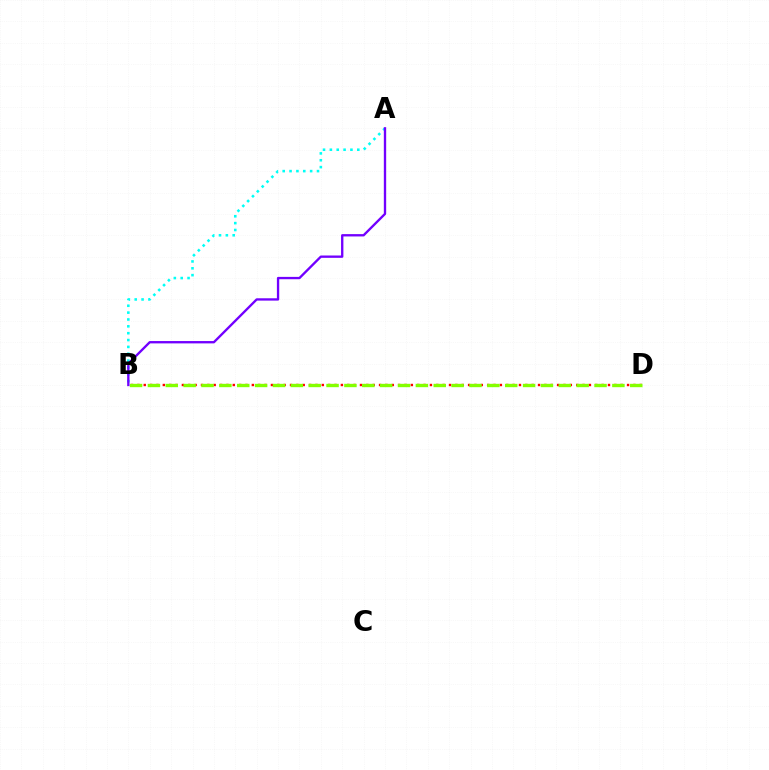{('B', 'D'): [{'color': '#ff0000', 'line_style': 'dotted', 'thickness': 1.73}, {'color': '#84ff00', 'line_style': 'dashed', 'thickness': 2.43}], ('A', 'B'): [{'color': '#00fff6', 'line_style': 'dotted', 'thickness': 1.86}, {'color': '#7200ff', 'line_style': 'solid', 'thickness': 1.68}]}